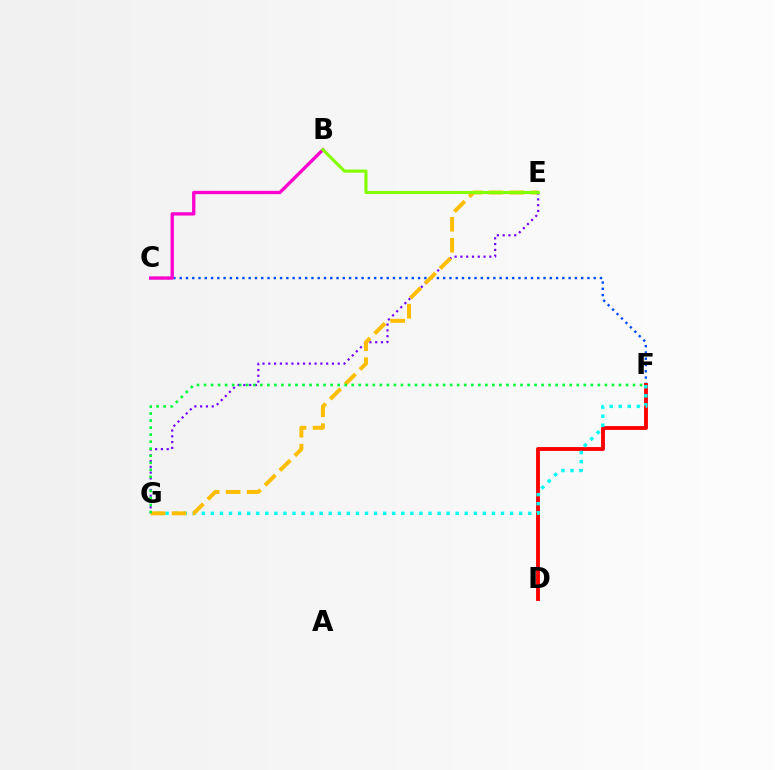{('C', 'F'): [{'color': '#004bff', 'line_style': 'dotted', 'thickness': 1.7}], ('D', 'F'): [{'color': '#ff0000', 'line_style': 'solid', 'thickness': 2.78}], ('E', 'G'): [{'color': '#7200ff', 'line_style': 'dotted', 'thickness': 1.57}, {'color': '#ffbd00', 'line_style': 'dashed', 'thickness': 2.85}], ('F', 'G'): [{'color': '#00fff6', 'line_style': 'dotted', 'thickness': 2.46}, {'color': '#00ff39', 'line_style': 'dotted', 'thickness': 1.91}], ('B', 'C'): [{'color': '#ff00cf', 'line_style': 'solid', 'thickness': 2.39}], ('B', 'E'): [{'color': '#84ff00', 'line_style': 'solid', 'thickness': 2.25}]}